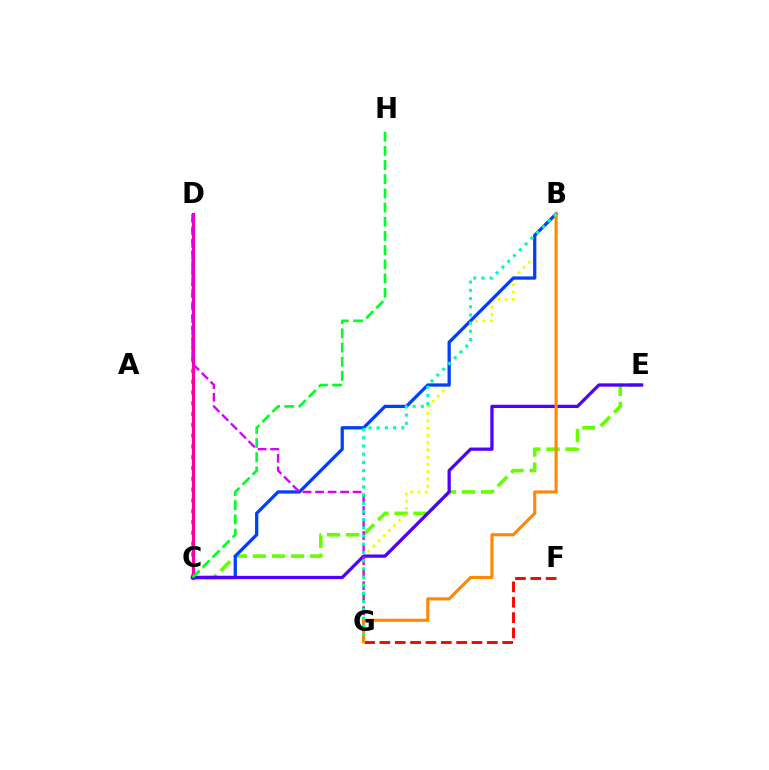{('C', 'D'): [{'color': '#00c7ff', 'line_style': 'dotted', 'thickness': 2.93}, {'color': '#ff00a0', 'line_style': 'solid', 'thickness': 2.33}], ('F', 'G'): [{'color': '#ff0000', 'line_style': 'dashed', 'thickness': 2.09}], ('C', 'E'): [{'color': '#66ff00', 'line_style': 'dashed', 'thickness': 2.59}, {'color': '#4f00ff', 'line_style': 'solid', 'thickness': 2.35}], ('B', 'G'): [{'color': '#eeff00', 'line_style': 'dotted', 'thickness': 1.98}, {'color': '#ff8800', 'line_style': 'solid', 'thickness': 2.23}, {'color': '#00ffaf', 'line_style': 'dotted', 'thickness': 2.23}], ('B', 'C'): [{'color': '#003fff', 'line_style': 'solid', 'thickness': 2.35}], ('D', 'G'): [{'color': '#d600ff', 'line_style': 'dashed', 'thickness': 1.7}], ('C', 'H'): [{'color': '#00ff27', 'line_style': 'dashed', 'thickness': 1.93}]}